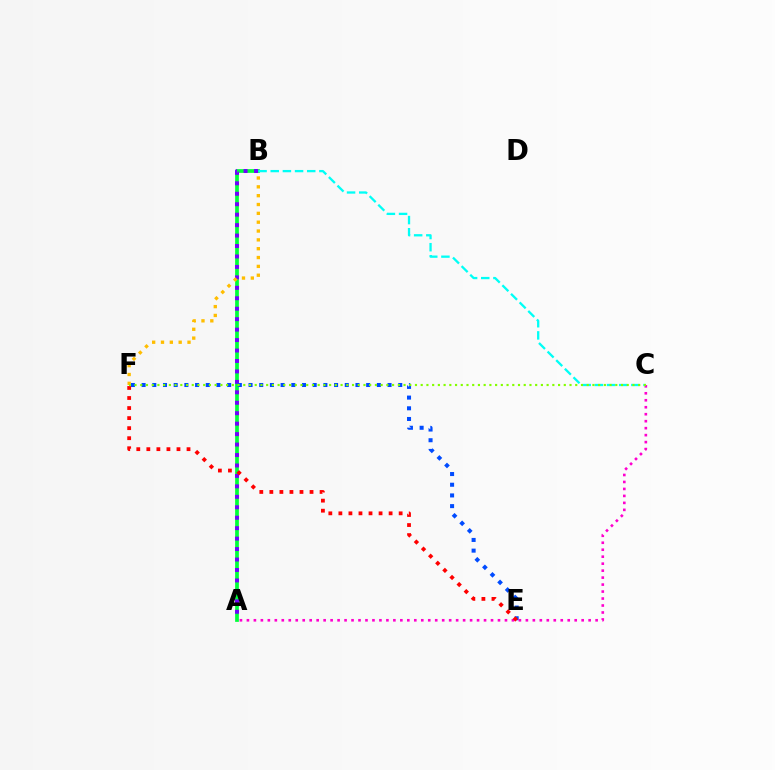{('A', 'B'): [{'color': '#00ff39', 'line_style': 'solid', 'thickness': 2.68}, {'color': '#7200ff', 'line_style': 'dotted', 'thickness': 2.84}], ('E', 'F'): [{'color': '#004bff', 'line_style': 'dotted', 'thickness': 2.91}, {'color': '#ff0000', 'line_style': 'dotted', 'thickness': 2.73}], ('B', 'F'): [{'color': '#ffbd00', 'line_style': 'dotted', 'thickness': 2.4}], ('A', 'C'): [{'color': '#ff00cf', 'line_style': 'dotted', 'thickness': 1.89}], ('B', 'C'): [{'color': '#00fff6', 'line_style': 'dashed', 'thickness': 1.65}], ('C', 'F'): [{'color': '#84ff00', 'line_style': 'dotted', 'thickness': 1.56}]}